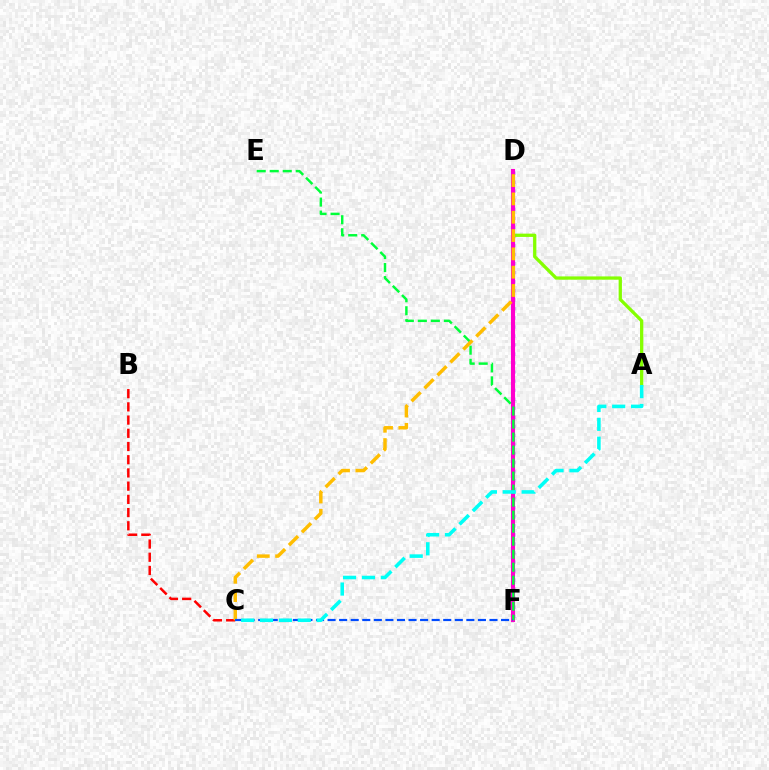{('D', 'F'): [{'color': '#7200ff', 'line_style': 'dotted', 'thickness': 2.46}, {'color': '#ff00cf', 'line_style': 'solid', 'thickness': 2.94}], ('A', 'D'): [{'color': '#84ff00', 'line_style': 'solid', 'thickness': 2.36}], ('B', 'C'): [{'color': '#ff0000', 'line_style': 'dashed', 'thickness': 1.79}], ('E', 'F'): [{'color': '#00ff39', 'line_style': 'dashed', 'thickness': 1.77}], ('C', 'D'): [{'color': '#ffbd00', 'line_style': 'dashed', 'thickness': 2.49}], ('C', 'F'): [{'color': '#004bff', 'line_style': 'dashed', 'thickness': 1.57}], ('A', 'C'): [{'color': '#00fff6', 'line_style': 'dashed', 'thickness': 2.56}]}